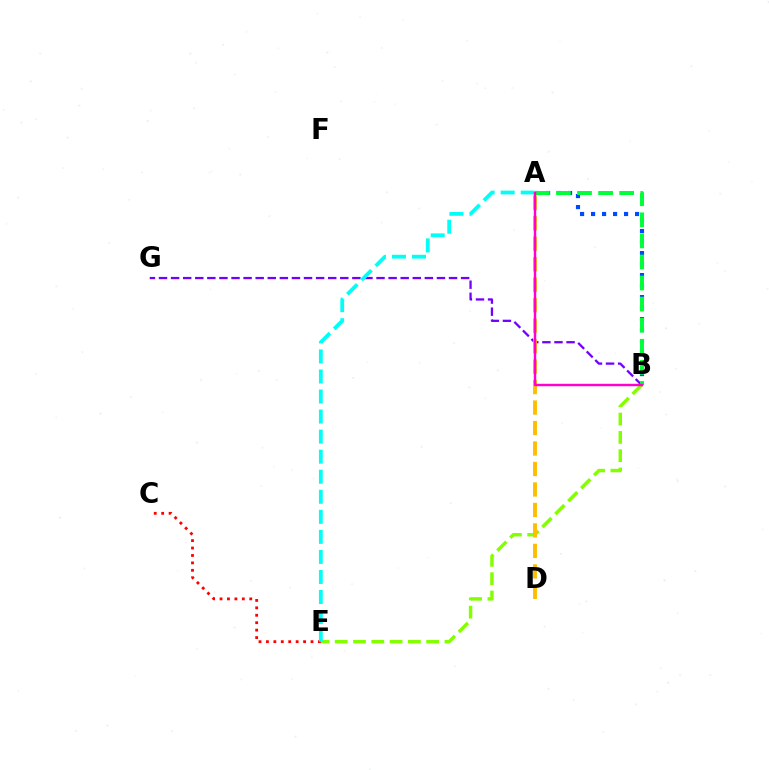{('B', 'E'): [{'color': '#84ff00', 'line_style': 'dashed', 'thickness': 2.48}], ('B', 'G'): [{'color': '#7200ff', 'line_style': 'dashed', 'thickness': 1.64}], ('A', 'B'): [{'color': '#004bff', 'line_style': 'dotted', 'thickness': 2.99}, {'color': '#00ff39', 'line_style': 'dashed', 'thickness': 2.86}, {'color': '#ff00cf', 'line_style': 'solid', 'thickness': 1.75}], ('C', 'E'): [{'color': '#ff0000', 'line_style': 'dotted', 'thickness': 2.02}], ('A', 'E'): [{'color': '#00fff6', 'line_style': 'dashed', 'thickness': 2.72}], ('A', 'D'): [{'color': '#ffbd00', 'line_style': 'dashed', 'thickness': 2.78}]}